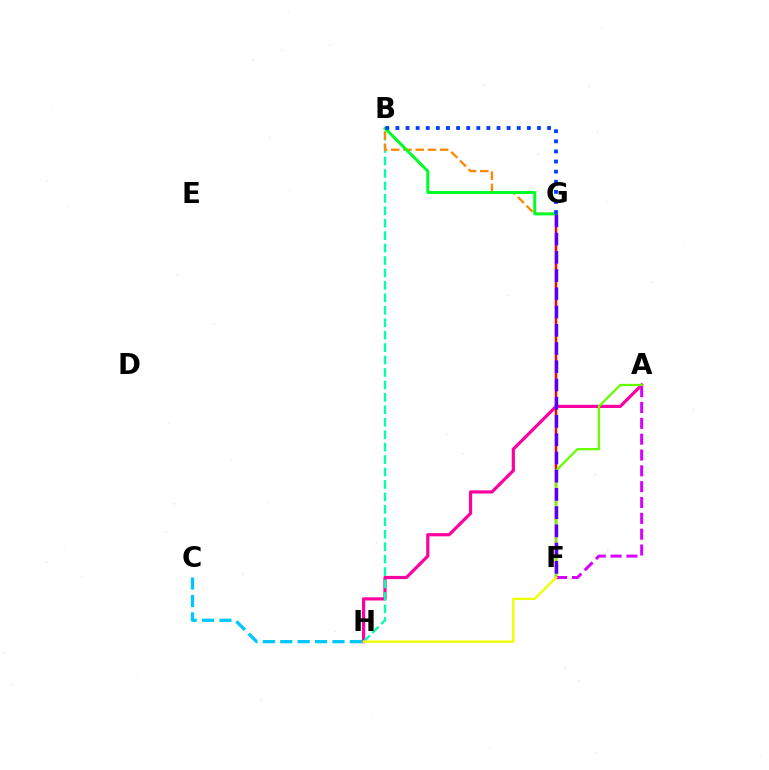{('A', 'H'): [{'color': '#ff00a0', 'line_style': 'solid', 'thickness': 2.3}], ('B', 'H'): [{'color': '#00ffaf', 'line_style': 'dashed', 'thickness': 1.69}], ('F', 'G'): [{'color': '#ff0000', 'line_style': 'solid', 'thickness': 1.78}, {'color': '#4f00ff', 'line_style': 'dashed', 'thickness': 2.48}], ('A', 'F'): [{'color': '#66ff00', 'line_style': 'solid', 'thickness': 1.63}, {'color': '#d600ff', 'line_style': 'dashed', 'thickness': 2.15}], ('B', 'G'): [{'color': '#ff8800', 'line_style': 'dashed', 'thickness': 1.66}, {'color': '#00ff27', 'line_style': 'solid', 'thickness': 2.14}, {'color': '#003fff', 'line_style': 'dotted', 'thickness': 2.75}], ('C', 'H'): [{'color': '#00c7ff', 'line_style': 'dashed', 'thickness': 2.37}], ('F', 'H'): [{'color': '#eeff00', 'line_style': 'solid', 'thickness': 1.69}]}